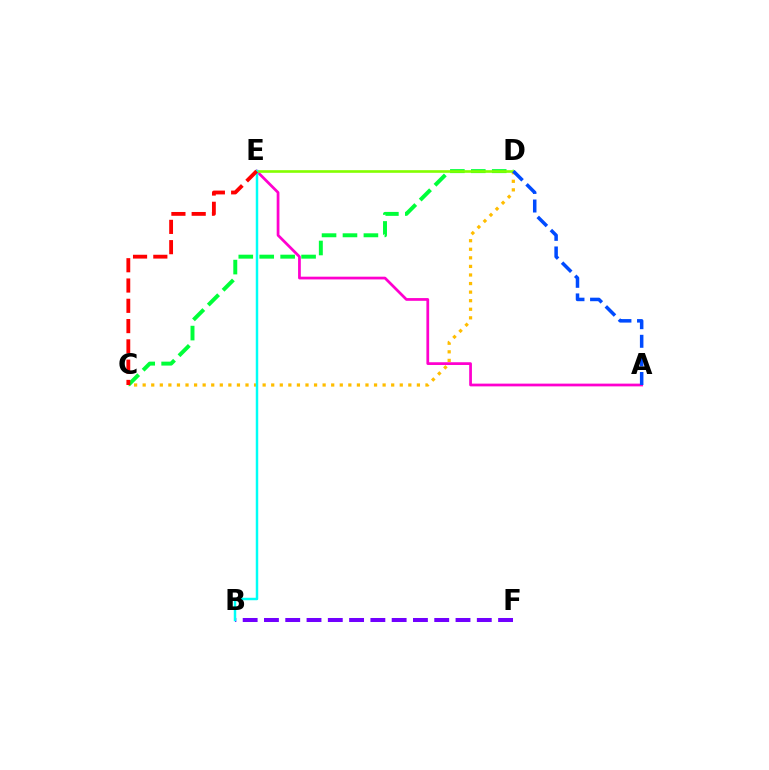{('A', 'E'): [{'color': '#ff00cf', 'line_style': 'solid', 'thickness': 1.97}], ('B', 'F'): [{'color': '#7200ff', 'line_style': 'dashed', 'thickness': 2.89}], ('C', 'D'): [{'color': '#ffbd00', 'line_style': 'dotted', 'thickness': 2.33}, {'color': '#00ff39', 'line_style': 'dashed', 'thickness': 2.84}], ('D', 'E'): [{'color': '#84ff00', 'line_style': 'solid', 'thickness': 1.89}], ('B', 'E'): [{'color': '#00fff6', 'line_style': 'solid', 'thickness': 1.78}], ('C', 'E'): [{'color': '#ff0000', 'line_style': 'dashed', 'thickness': 2.76}], ('A', 'D'): [{'color': '#004bff', 'line_style': 'dashed', 'thickness': 2.53}]}